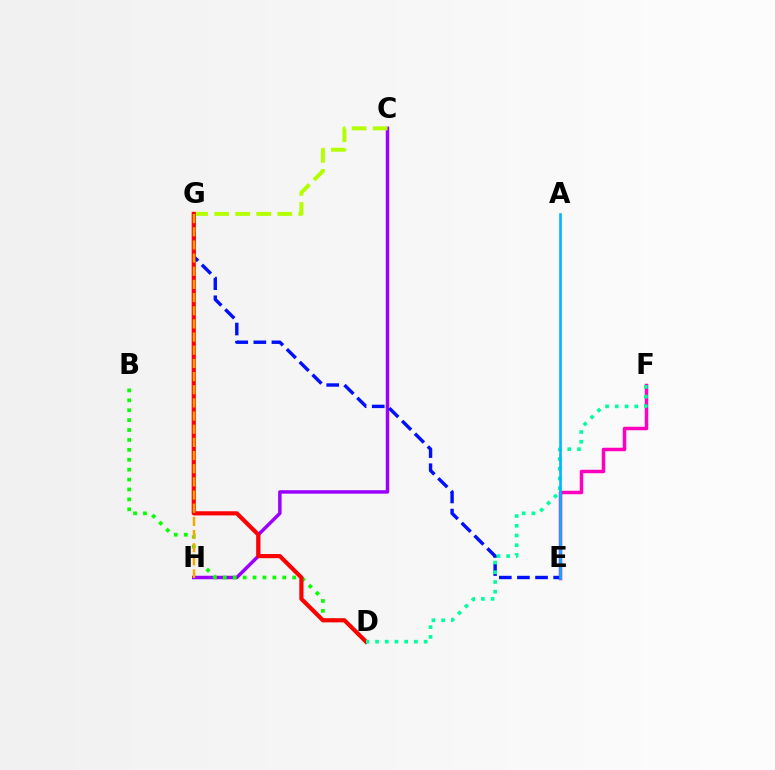{('C', 'H'): [{'color': '#9b00ff', 'line_style': 'solid', 'thickness': 2.5}], ('E', 'F'): [{'color': '#ff00bd', 'line_style': 'solid', 'thickness': 2.52}], ('B', 'D'): [{'color': '#08ff00', 'line_style': 'dotted', 'thickness': 2.69}], ('C', 'G'): [{'color': '#b3ff00', 'line_style': 'dashed', 'thickness': 2.86}], ('E', 'G'): [{'color': '#0010ff', 'line_style': 'dashed', 'thickness': 2.46}], ('D', 'G'): [{'color': '#ff0000', 'line_style': 'solid', 'thickness': 2.98}], ('D', 'F'): [{'color': '#00ff9d', 'line_style': 'dotted', 'thickness': 2.64}], ('A', 'E'): [{'color': '#00b5ff', 'line_style': 'solid', 'thickness': 1.89}], ('G', 'H'): [{'color': '#ffa500', 'line_style': 'dashed', 'thickness': 1.79}]}